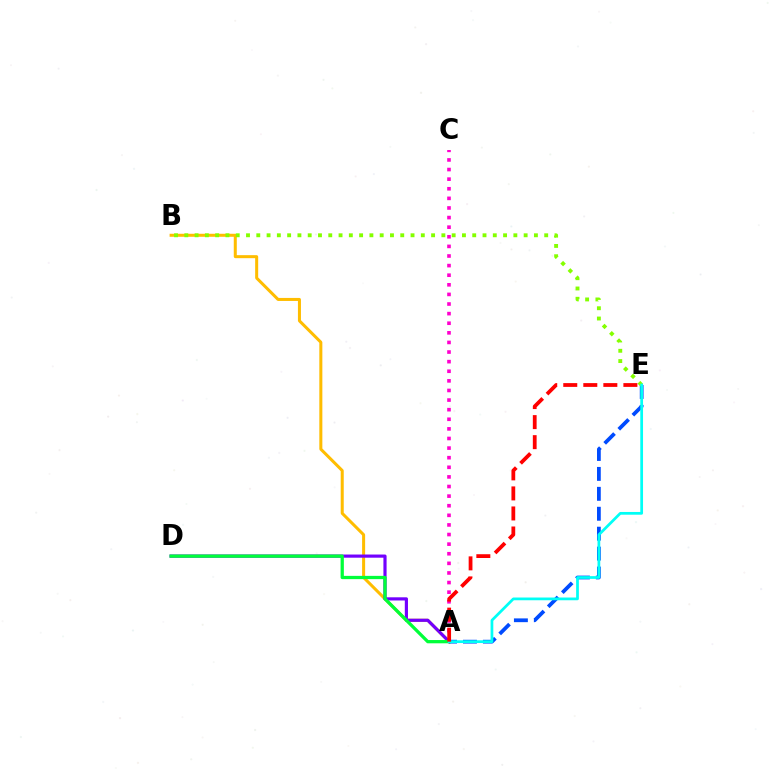{('A', 'E'): [{'color': '#004bff', 'line_style': 'dashed', 'thickness': 2.71}, {'color': '#00fff6', 'line_style': 'solid', 'thickness': 1.97}, {'color': '#ff0000', 'line_style': 'dashed', 'thickness': 2.72}], ('A', 'B'): [{'color': '#ffbd00', 'line_style': 'solid', 'thickness': 2.18}], ('B', 'E'): [{'color': '#84ff00', 'line_style': 'dotted', 'thickness': 2.79}], ('A', 'C'): [{'color': '#ff00cf', 'line_style': 'dotted', 'thickness': 2.61}], ('A', 'D'): [{'color': '#7200ff', 'line_style': 'solid', 'thickness': 2.28}, {'color': '#00ff39', 'line_style': 'solid', 'thickness': 2.35}]}